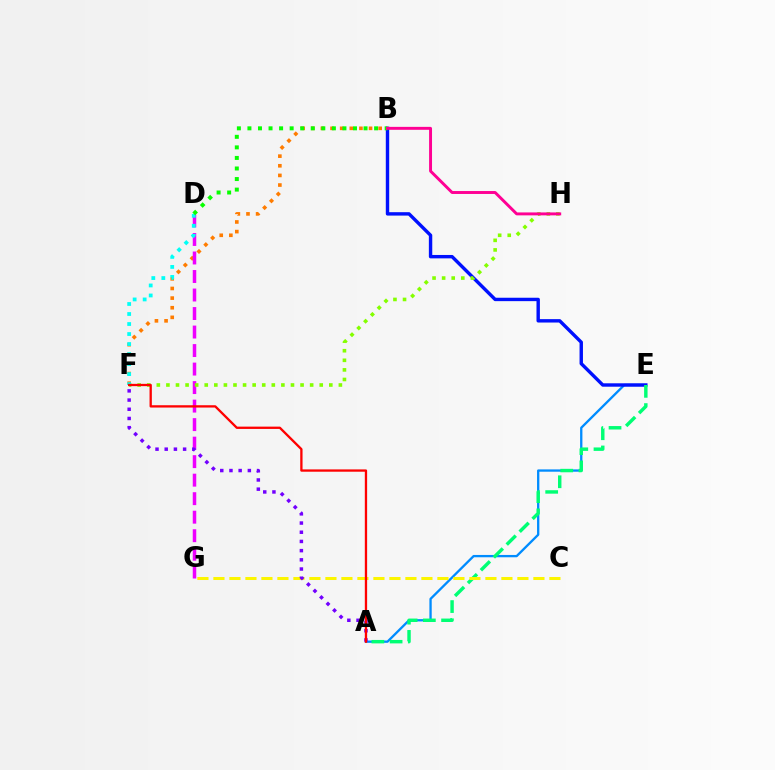{('A', 'E'): [{'color': '#008cff', 'line_style': 'solid', 'thickness': 1.67}, {'color': '#00ff74', 'line_style': 'dashed', 'thickness': 2.47}], ('B', 'F'): [{'color': '#ff7c00', 'line_style': 'dotted', 'thickness': 2.62}], ('B', 'E'): [{'color': '#0010ff', 'line_style': 'solid', 'thickness': 2.45}], ('D', 'G'): [{'color': '#ee00ff', 'line_style': 'dashed', 'thickness': 2.52}], ('F', 'H'): [{'color': '#84ff00', 'line_style': 'dotted', 'thickness': 2.6}], ('D', 'F'): [{'color': '#00fff6', 'line_style': 'dotted', 'thickness': 2.72}], ('B', 'D'): [{'color': '#08ff00', 'line_style': 'dotted', 'thickness': 2.87}], ('B', 'H'): [{'color': '#ff0094', 'line_style': 'solid', 'thickness': 2.11}], ('C', 'G'): [{'color': '#fcf500', 'line_style': 'dashed', 'thickness': 2.17}], ('A', 'F'): [{'color': '#7200ff', 'line_style': 'dotted', 'thickness': 2.5}, {'color': '#ff0000', 'line_style': 'solid', 'thickness': 1.66}]}